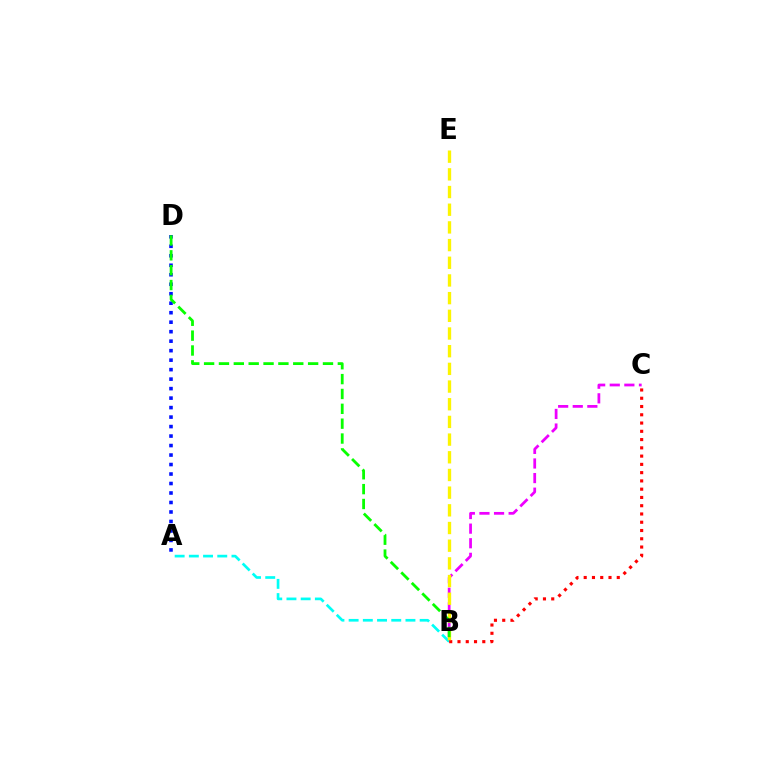{('B', 'C'): [{'color': '#ee00ff', 'line_style': 'dashed', 'thickness': 1.98}, {'color': '#ff0000', 'line_style': 'dotted', 'thickness': 2.25}], ('A', 'D'): [{'color': '#0010ff', 'line_style': 'dotted', 'thickness': 2.58}], ('A', 'B'): [{'color': '#00fff6', 'line_style': 'dashed', 'thickness': 1.93}], ('B', 'E'): [{'color': '#fcf500', 'line_style': 'dashed', 'thickness': 2.4}], ('B', 'D'): [{'color': '#08ff00', 'line_style': 'dashed', 'thickness': 2.02}]}